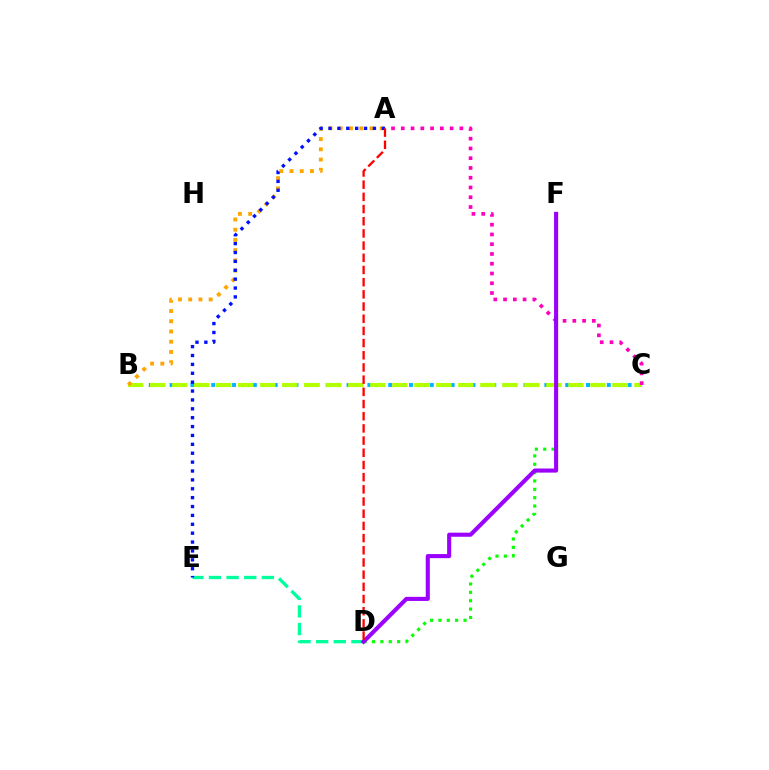{('B', 'C'): [{'color': '#00b5ff', 'line_style': 'dotted', 'thickness': 2.83}, {'color': '#b3ff00', 'line_style': 'dashed', 'thickness': 2.99}], ('D', 'F'): [{'color': '#08ff00', 'line_style': 'dotted', 'thickness': 2.27}, {'color': '#9b00ff', 'line_style': 'solid', 'thickness': 2.94}], ('A', 'B'): [{'color': '#ffa500', 'line_style': 'dotted', 'thickness': 2.78}], ('D', 'E'): [{'color': '#00ff9d', 'line_style': 'dashed', 'thickness': 2.4}], ('A', 'E'): [{'color': '#0010ff', 'line_style': 'dotted', 'thickness': 2.41}], ('A', 'C'): [{'color': '#ff00bd', 'line_style': 'dotted', 'thickness': 2.65}], ('A', 'D'): [{'color': '#ff0000', 'line_style': 'dashed', 'thickness': 1.66}]}